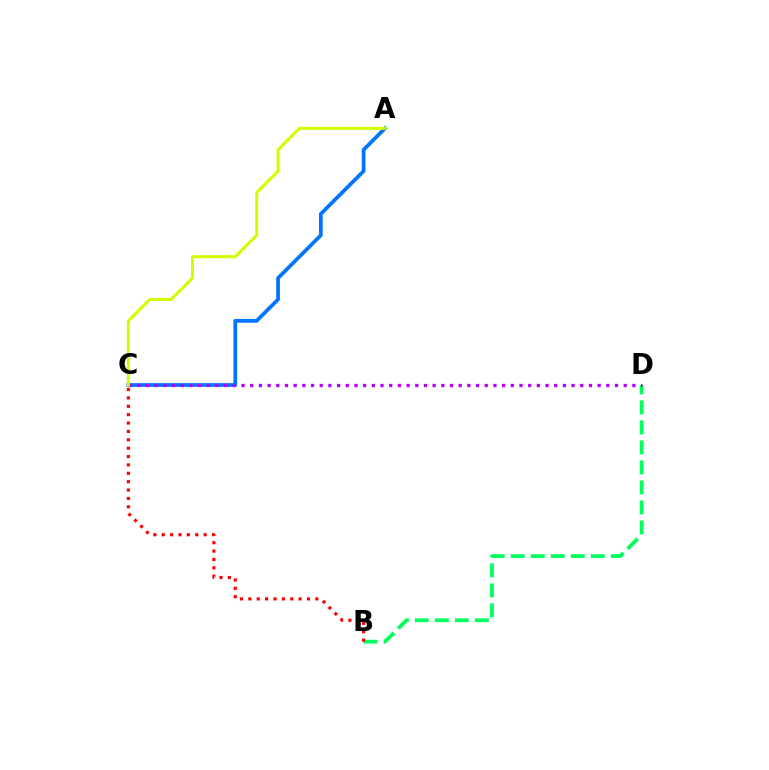{('A', 'C'): [{'color': '#0074ff', 'line_style': 'solid', 'thickness': 2.68}, {'color': '#d1ff00', 'line_style': 'solid', 'thickness': 2.19}], ('B', 'D'): [{'color': '#00ff5c', 'line_style': 'dashed', 'thickness': 2.72}], ('B', 'C'): [{'color': '#ff0000', 'line_style': 'dotted', 'thickness': 2.28}], ('C', 'D'): [{'color': '#b900ff', 'line_style': 'dotted', 'thickness': 2.36}]}